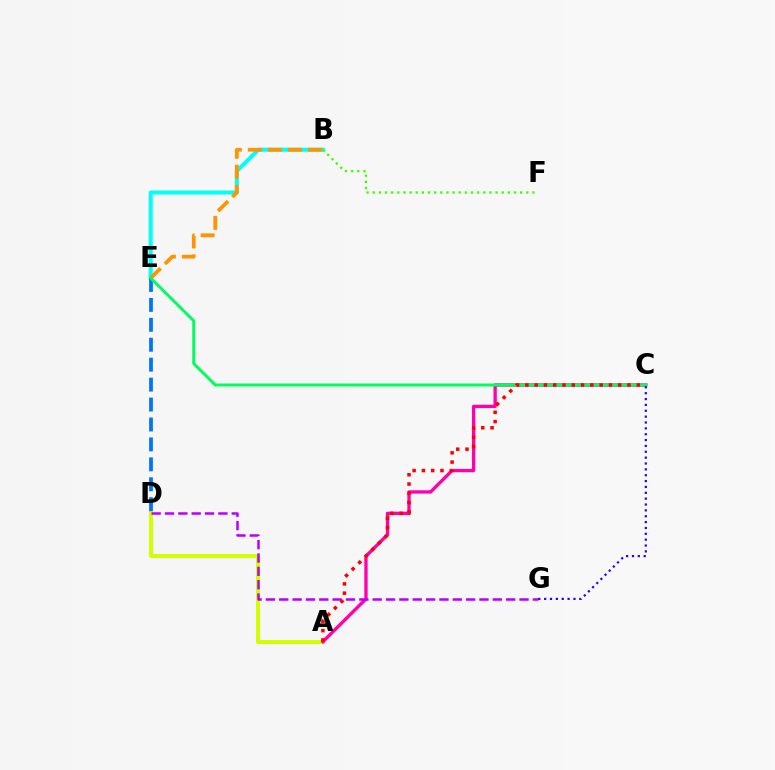{('A', 'D'): [{'color': '#d1ff00', 'line_style': 'solid', 'thickness': 2.87}], ('B', 'E'): [{'color': '#00fff6', 'line_style': 'solid', 'thickness': 2.91}, {'color': '#ff9400', 'line_style': 'dashed', 'thickness': 2.72}], ('B', 'F'): [{'color': '#3dff00', 'line_style': 'dotted', 'thickness': 1.67}], ('A', 'C'): [{'color': '#ff00ac', 'line_style': 'solid', 'thickness': 2.39}, {'color': '#ff0000', 'line_style': 'dotted', 'thickness': 2.52}], ('D', 'G'): [{'color': '#b900ff', 'line_style': 'dashed', 'thickness': 1.81}], ('D', 'E'): [{'color': '#0074ff', 'line_style': 'dashed', 'thickness': 2.71}], ('C', 'E'): [{'color': '#00ff5c', 'line_style': 'solid', 'thickness': 2.14}], ('C', 'G'): [{'color': '#2500ff', 'line_style': 'dotted', 'thickness': 1.59}]}